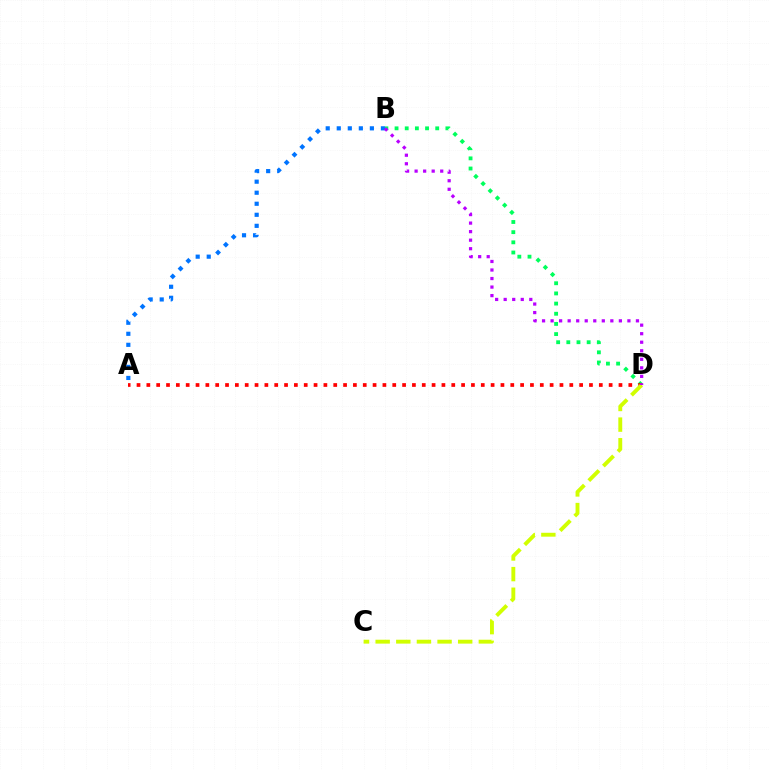{('B', 'D'): [{'color': '#00ff5c', 'line_style': 'dotted', 'thickness': 2.76}, {'color': '#b900ff', 'line_style': 'dotted', 'thickness': 2.32}], ('A', 'D'): [{'color': '#ff0000', 'line_style': 'dotted', 'thickness': 2.67}], ('A', 'B'): [{'color': '#0074ff', 'line_style': 'dotted', 'thickness': 3.0}], ('C', 'D'): [{'color': '#d1ff00', 'line_style': 'dashed', 'thickness': 2.8}]}